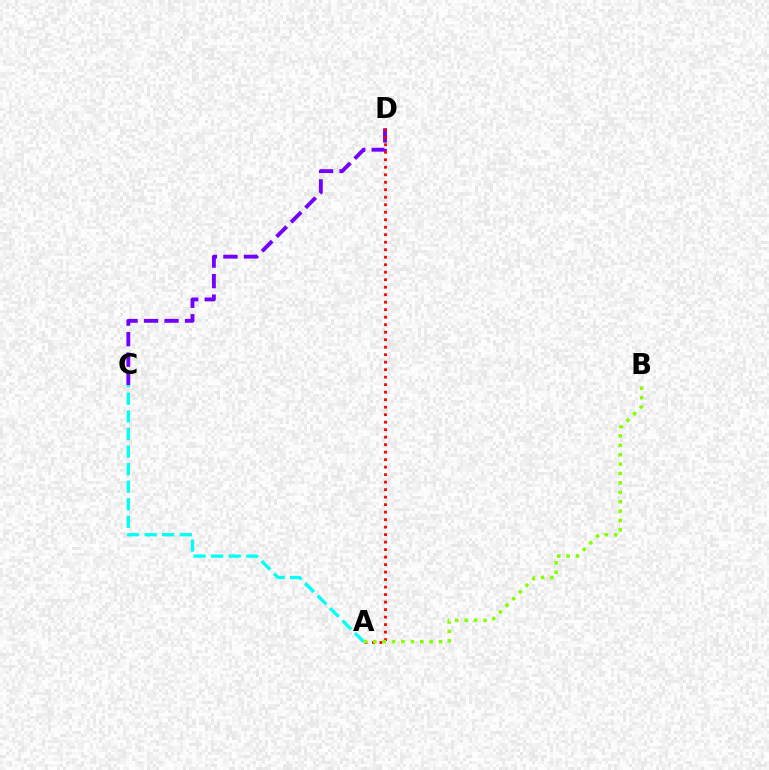{('C', 'D'): [{'color': '#7200ff', 'line_style': 'dashed', 'thickness': 2.79}], ('A', 'C'): [{'color': '#00fff6', 'line_style': 'dashed', 'thickness': 2.39}], ('A', 'D'): [{'color': '#ff0000', 'line_style': 'dotted', 'thickness': 2.04}], ('A', 'B'): [{'color': '#84ff00', 'line_style': 'dotted', 'thickness': 2.55}]}